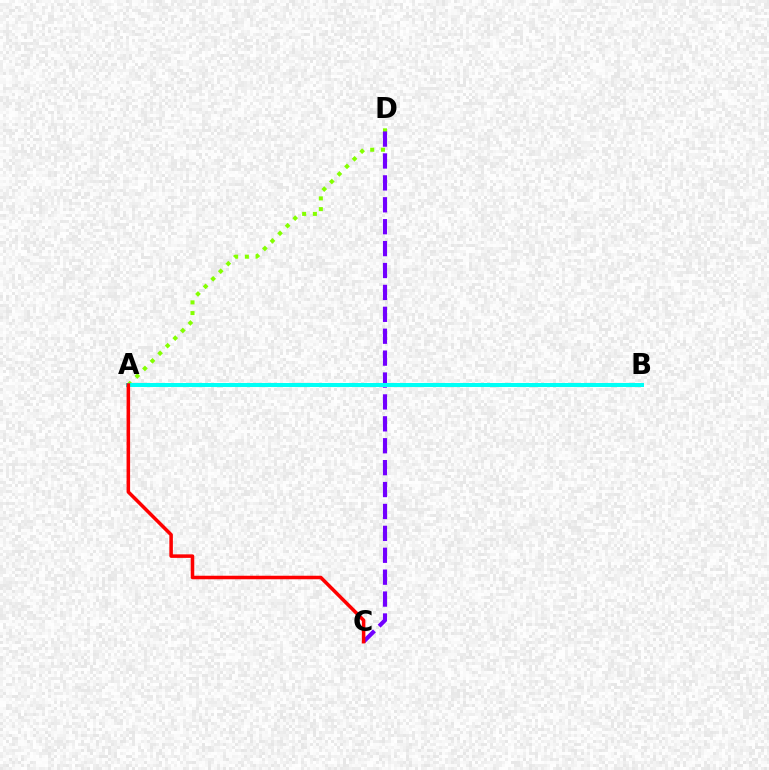{('A', 'D'): [{'color': '#84ff00', 'line_style': 'dotted', 'thickness': 2.91}], ('C', 'D'): [{'color': '#7200ff', 'line_style': 'dashed', 'thickness': 2.98}], ('A', 'B'): [{'color': '#00fff6', 'line_style': 'solid', 'thickness': 2.89}], ('A', 'C'): [{'color': '#ff0000', 'line_style': 'solid', 'thickness': 2.54}]}